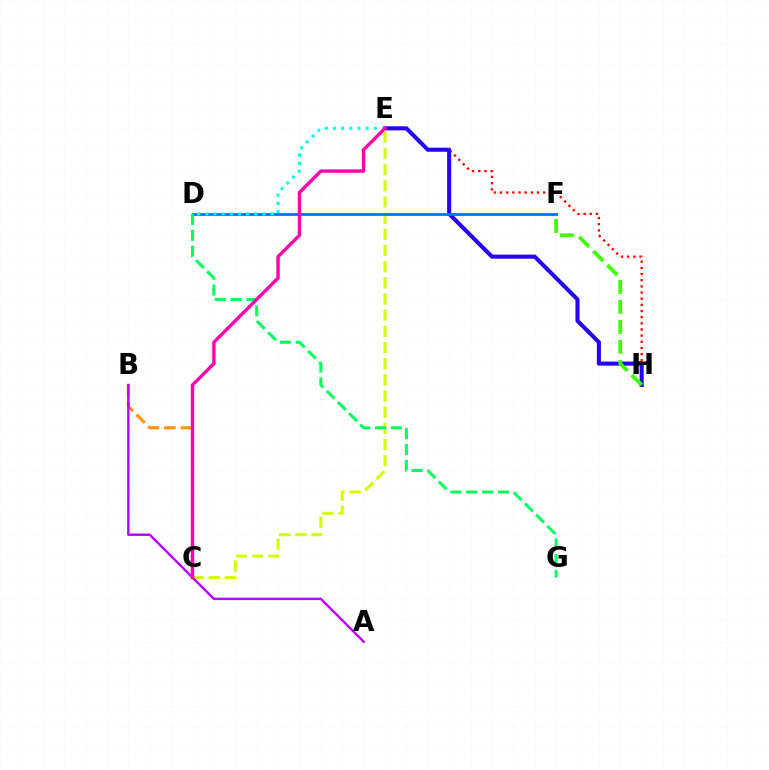{('E', 'H'): [{'color': '#ff0000', 'line_style': 'dotted', 'thickness': 1.67}, {'color': '#2500ff', 'line_style': 'solid', 'thickness': 2.93}], ('C', 'E'): [{'color': '#d1ff00', 'line_style': 'dashed', 'thickness': 2.2}, {'color': '#ff00ac', 'line_style': 'solid', 'thickness': 2.42}], ('D', 'F'): [{'color': '#0074ff', 'line_style': 'solid', 'thickness': 2.02}], ('B', 'C'): [{'color': '#ff9400', 'line_style': 'dashed', 'thickness': 2.24}], ('A', 'B'): [{'color': '#b900ff', 'line_style': 'solid', 'thickness': 1.73}], ('D', 'E'): [{'color': '#00fff6', 'line_style': 'dotted', 'thickness': 2.22}], ('D', 'G'): [{'color': '#00ff5c', 'line_style': 'dashed', 'thickness': 2.16}], ('F', 'H'): [{'color': '#3dff00', 'line_style': 'dashed', 'thickness': 2.72}]}